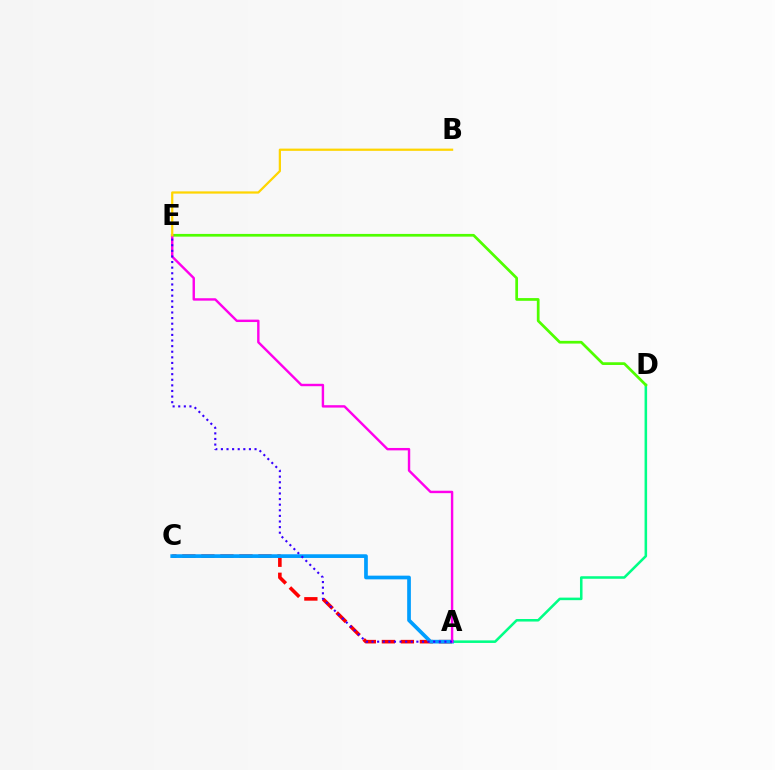{('A', 'D'): [{'color': '#00ff86', 'line_style': 'solid', 'thickness': 1.84}], ('A', 'C'): [{'color': '#ff0000', 'line_style': 'dashed', 'thickness': 2.58}, {'color': '#009eff', 'line_style': 'solid', 'thickness': 2.67}], ('D', 'E'): [{'color': '#4fff00', 'line_style': 'solid', 'thickness': 1.96}], ('A', 'E'): [{'color': '#ff00ed', 'line_style': 'solid', 'thickness': 1.74}, {'color': '#3700ff', 'line_style': 'dotted', 'thickness': 1.52}], ('B', 'E'): [{'color': '#ffd500', 'line_style': 'solid', 'thickness': 1.61}]}